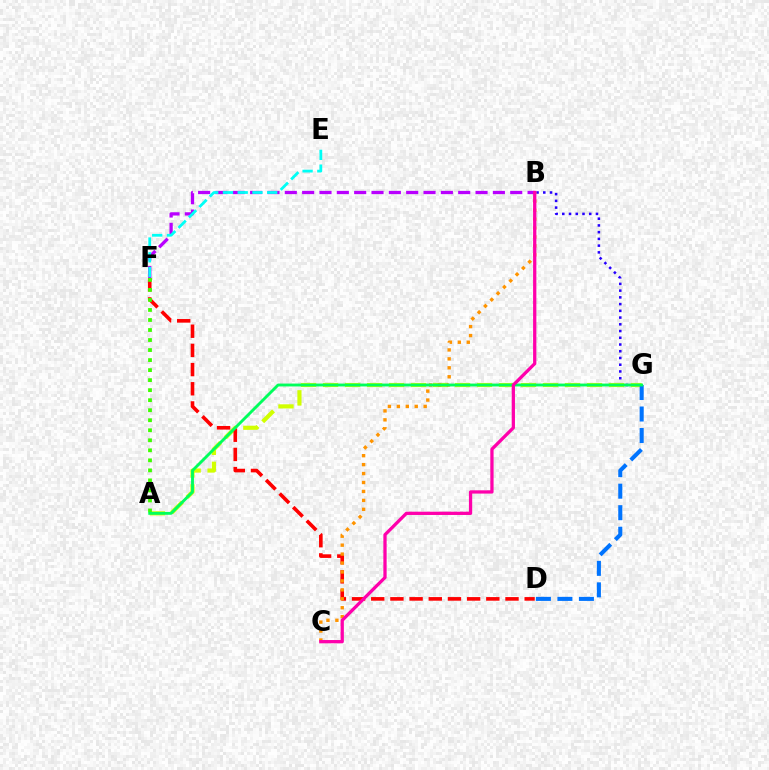{('B', 'F'): [{'color': '#b900ff', 'line_style': 'dashed', 'thickness': 2.36}], ('B', 'G'): [{'color': '#2500ff', 'line_style': 'dotted', 'thickness': 1.83}], ('A', 'G'): [{'color': '#d1ff00', 'line_style': 'dashed', 'thickness': 2.99}, {'color': '#00ff5c', 'line_style': 'solid', 'thickness': 2.07}], ('D', 'G'): [{'color': '#0074ff', 'line_style': 'dashed', 'thickness': 2.92}], ('D', 'F'): [{'color': '#ff0000', 'line_style': 'dashed', 'thickness': 2.61}], ('E', 'F'): [{'color': '#00fff6', 'line_style': 'dashed', 'thickness': 2.0}], ('B', 'C'): [{'color': '#ff9400', 'line_style': 'dotted', 'thickness': 2.43}, {'color': '#ff00ac', 'line_style': 'solid', 'thickness': 2.36}], ('A', 'F'): [{'color': '#3dff00', 'line_style': 'dotted', 'thickness': 2.72}]}